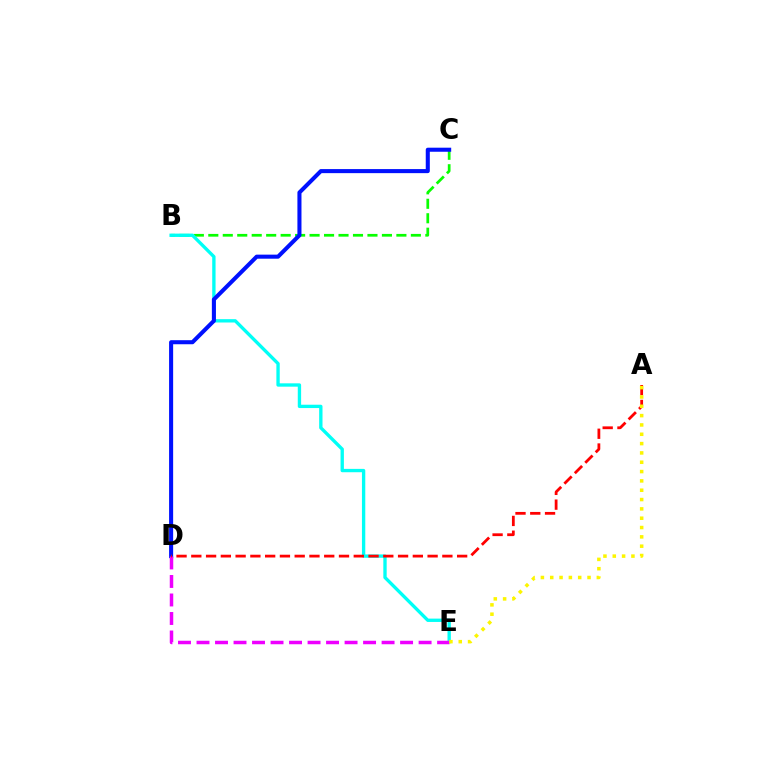{('B', 'C'): [{'color': '#08ff00', 'line_style': 'dashed', 'thickness': 1.97}], ('B', 'E'): [{'color': '#00fff6', 'line_style': 'solid', 'thickness': 2.41}], ('C', 'D'): [{'color': '#0010ff', 'line_style': 'solid', 'thickness': 2.92}], ('D', 'E'): [{'color': '#ee00ff', 'line_style': 'dashed', 'thickness': 2.51}], ('A', 'D'): [{'color': '#ff0000', 'line_style': 'dashed', 'thickness': 2.01}], ('A', 'E'): [{'color': '#fcf500', 'line_style': 'dotted', 'thickness': 2.53}]}